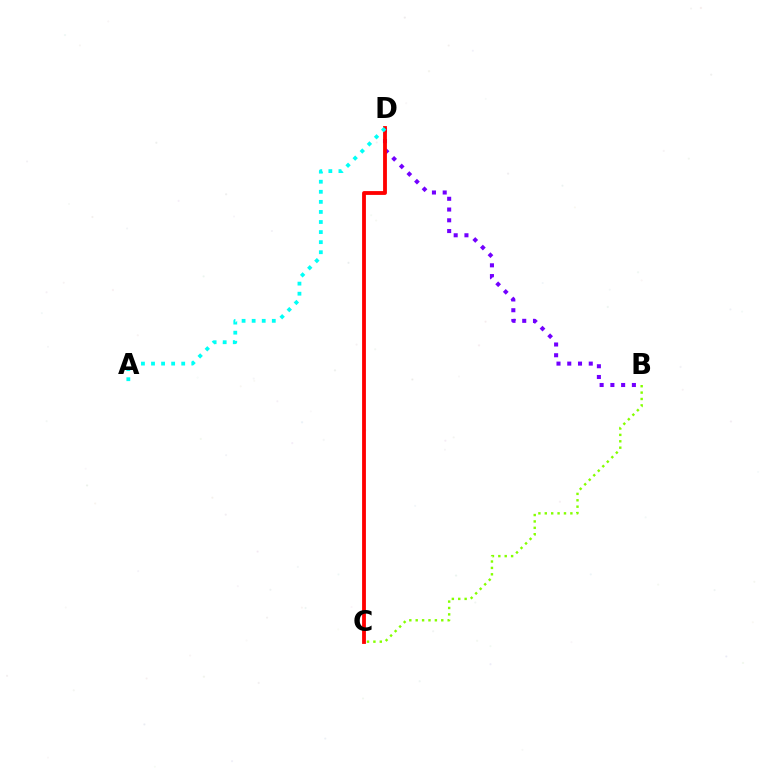{('B', 'D'): [{'color': '#7200ff', 'line_style': 'dotted', 'thickness': 2.92}], ('B', 'C'): [{'color': '#84ff00', 'line_style': 'dotted', 'thickness': 1.74}], ('C', 'D'): [{'color': '#ff0000', 'line_style': 'solid', 'thickness': 2.75}], ('A', 'D'): [{'color': '#00fff6', 'line_style': 'dotted', 'thickness': 2.74}]}